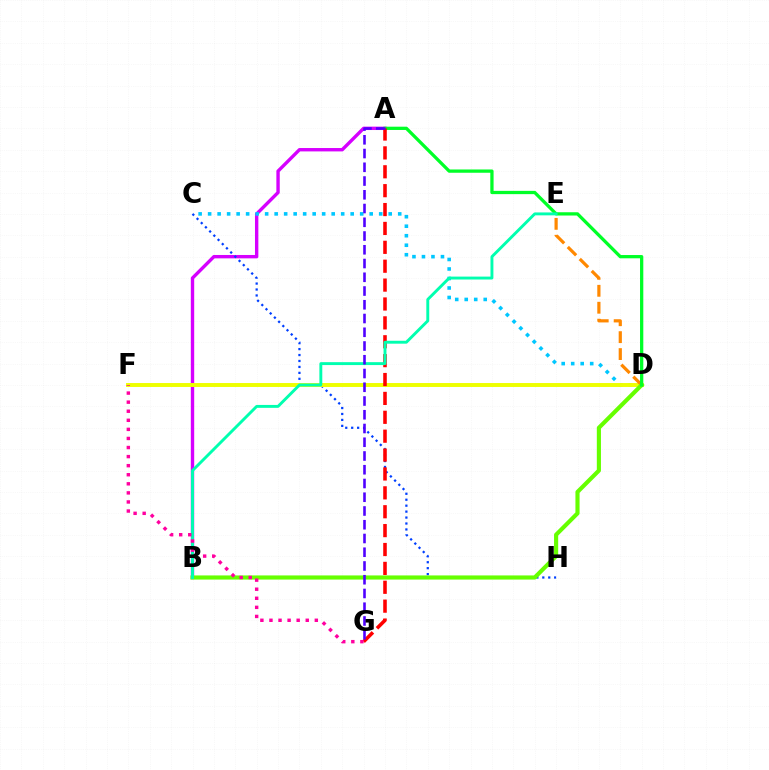{('A', 'B'): [{'color': '#d600ff', 'line_style': 'solid', 'thickness': 2.43}], ('C', 'D'): [{'color': '#00c7ff', 'line_style': 'dotted', 'thickness': 2.58}], ('C', 'H'): [{'color': '#003fff', 'line_style': 'dotted', 'thickness': 1.62}], ('D', 'F'): [{'color': '#eeff00', 'line_style': 'solid', 'thickness': 2.83}], ('D', 'E'): [{'color': '#ff8800', 'line_style': 'dashed', 'thickness': 2.3}], ('B', 'D'): [{'color': '#66ff00', 'line_style': 'solid', 'thickness': 2.98}], ('A', 'D'): [{'color': '#00ff27', 'line_style': 'solid', 'thickness': 2.36}], ('A', 'G'): [{'color': '#ff0000', 'line_style': 'dashed', 'thickness': 2.57}, {'color': '#4f00ff', 'line_style': 'dashed', 'thickness': 1.87}], ('B', 'E'): [{'color': '#00ffaf', 'line_style': 'solid', 'thickness': 2.09}], ('F', 'G'): [{'color': '#ff00a0', 'line_style': 'dotted', 'thickness': 2.47}]}